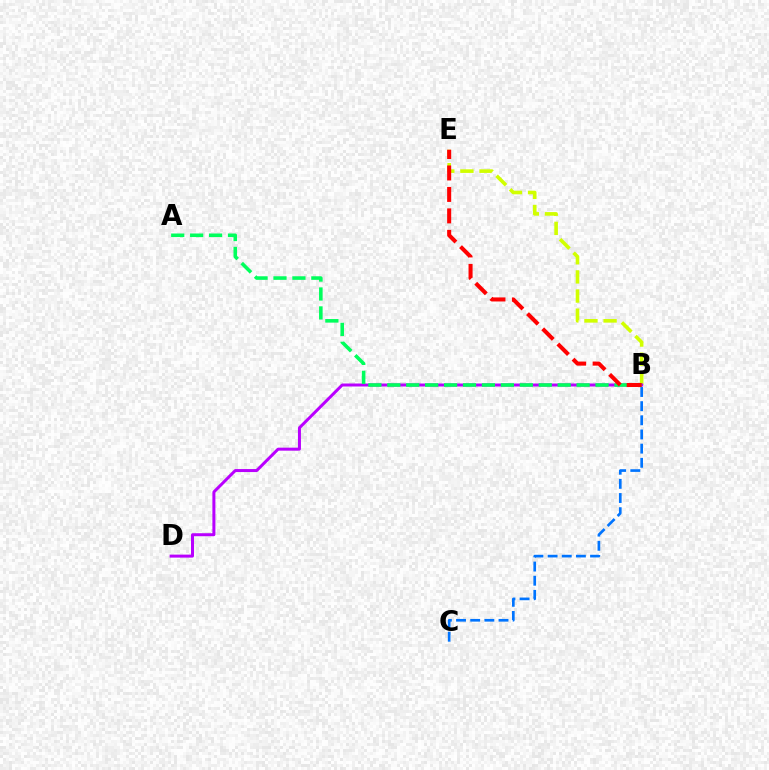{('B', 'E'): [{'color': '#d1ff00', 'line_style': 'dashed', 'thickness': 2.6}, {'color': '#ff0000', 'line_style': 'dashed', 'thickness': 2.91}], ('B', 'D'): [{'color': '#b900ff', 'line_style': 'solid', 'thickness': 2.16}], ('B', 'C'): [{'color': '#0074ff', 'line_style': 'dashed', 'thickness': 1.92}], ('A', 'B'): [{'color': '#00ff5c', 'line_style': 'dashed', 'thickness': 2.57}]}